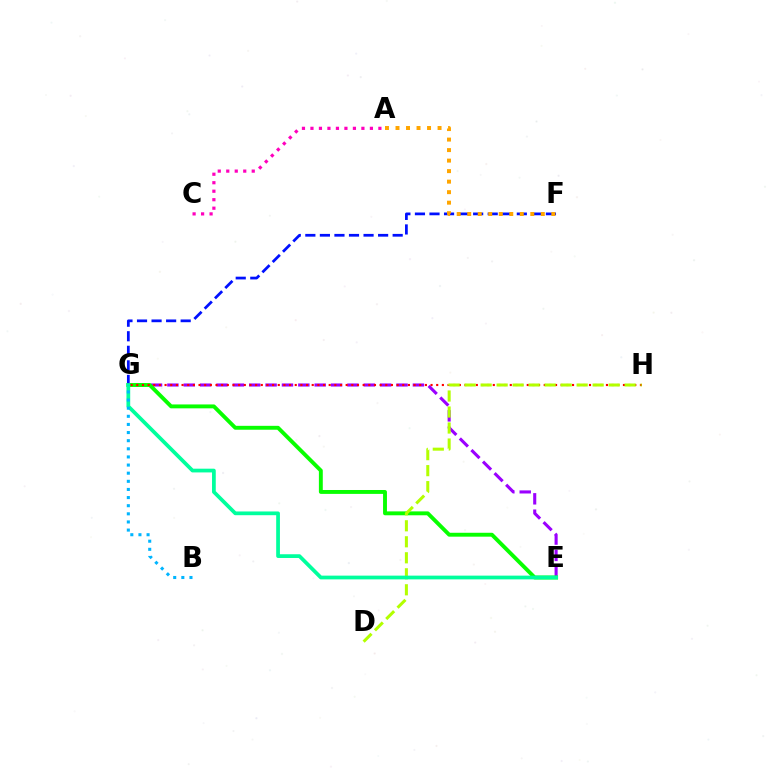{('E', 'G'): [{'color': '#9b00ff', 'line_style': 'dashed', 'thickness': 2.22}, {'color': '#08ff00', 'line_style': 'solid', 'thickness': 2.8}, {'color': '#00ff9d', 'line_style': 'solid', 'thickness': 2.69}], ('F', 'G'): [{'color': '#0010ff', 'line_style': 'dashed', 'thickness': 1.98}], ('G', 'H'): [{'color': '#ff0000', 'line_style': 'dotted', 'thickness': 1.54}], ('D', 'H'): [{'color': '#b3ff00', 'line_style': 'dashed', 'thickness': 2.17}], ('A', 'F'): [{'color': '#ffa500', 'line_style': 'dotted', 'thickness': 2.86}], ('B', 'G'): [{'color': '#00b5ff', 'line_style': 'dotted', 'thickness': 2.21}], ('A', 'C'): [{'color': '#ff00bd', 'line_style': 'dotted', 'thickness': 2.31}]}